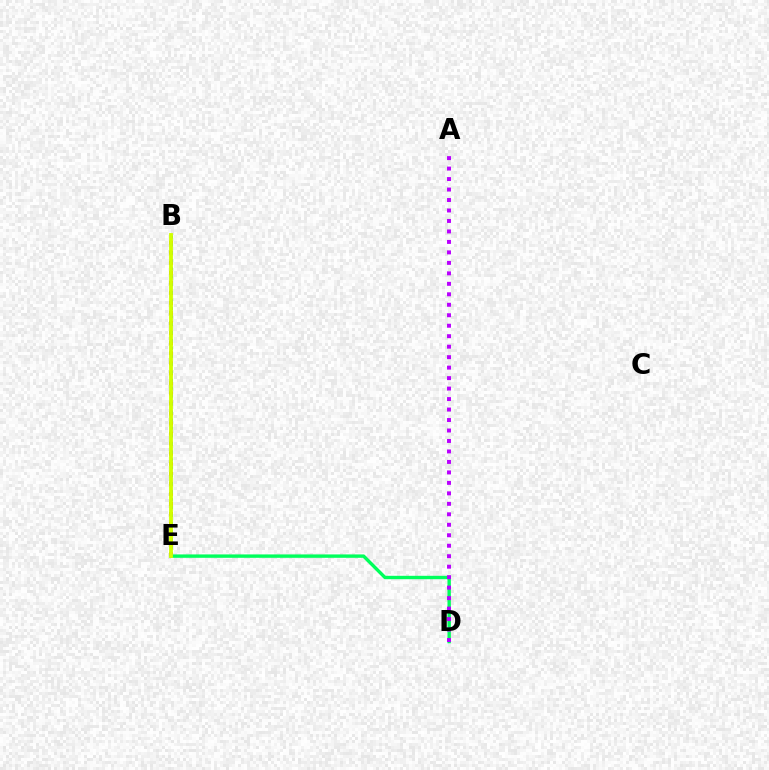{('B', 'E'): [{'color': '#ff0000', 'line_style': 'dotted', 'thickness': 2.73}, {'color': '#0074ff', 'line_style': 'dotted', 'thickness': 2.16}, {'color': '#d1ff00', 'line_style': 'solid', 'thickness': 2.75}], ('D', 'E'): [{'color': '#00ff5c', 'line_style': 'solid', 'thickness': 2.44}], ('A', 'D'): [{'color': '#b900ff', 'line_style': 'dotted', 'thickness': 2.85}]}